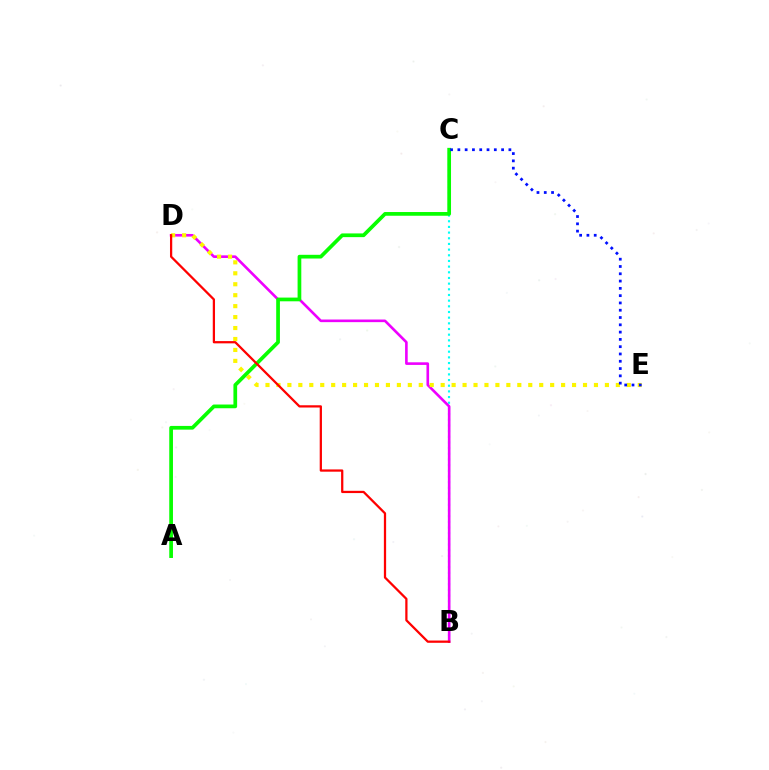{('B', 'C'): [{'color': '#00fff6', 'line_style': 'dotted', 'thickness': 1.54}], ('B', 'D'): [{'color': '#ee00ff', 'line_style': 'solid', 'thickness': 1.89}, {'color': '#ff0000', 'line_style': 'solid', 'thickness': 1.62}], ('D', 'E'): [{'color': '#fcf500', 'line_style': 'dotted', 'thickness': 2.97}], ('A', 'C'): [{'color': '#08ff00', 'line_style': 'solid', 'thickness': 2.68}], ('C', 'E'): [{'color': '#0010ff', 'line_style': 'dotted', 'thickness': 1.98}]}